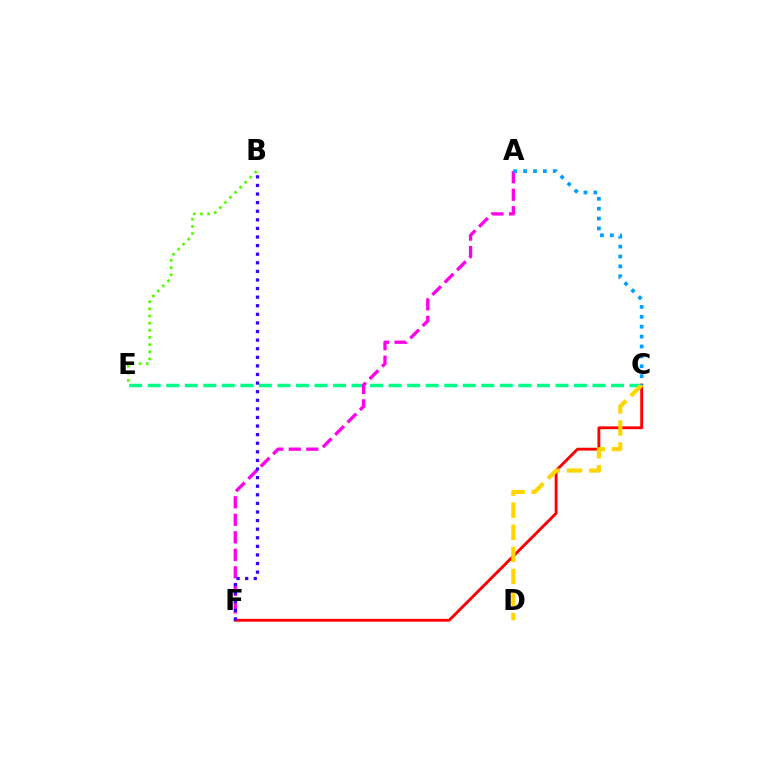{('C', 'F'): [{'color': '#ff0000', 'line_style': 'solid', 'thickness': 2.07}], ('C', 'E'): [{'color': '#00ff86', 'line_style': 'dashed', 'thickness': 2.52}], ('A', 'F'): [{'color': '#ff00ed', 'line_style': 'dashed', 'thickness': 2.38}], ('C', 'D'): [{'color': '#ffd500', 'line_style': 'dashed', 'thickness': 3.0}], ('B', 'E'): [{'color': '#4fff00', 'line_style': 'dotted', 'thickness': 1.94}], ('B', 'F'): [{'color': '#3700ff', 'line_style': 'dotted', 'thickness': 2.33}], ('A', 'C'): [{'color': '#009eff', 'line_style': 'dotted', 'thickness': 2.69}]}